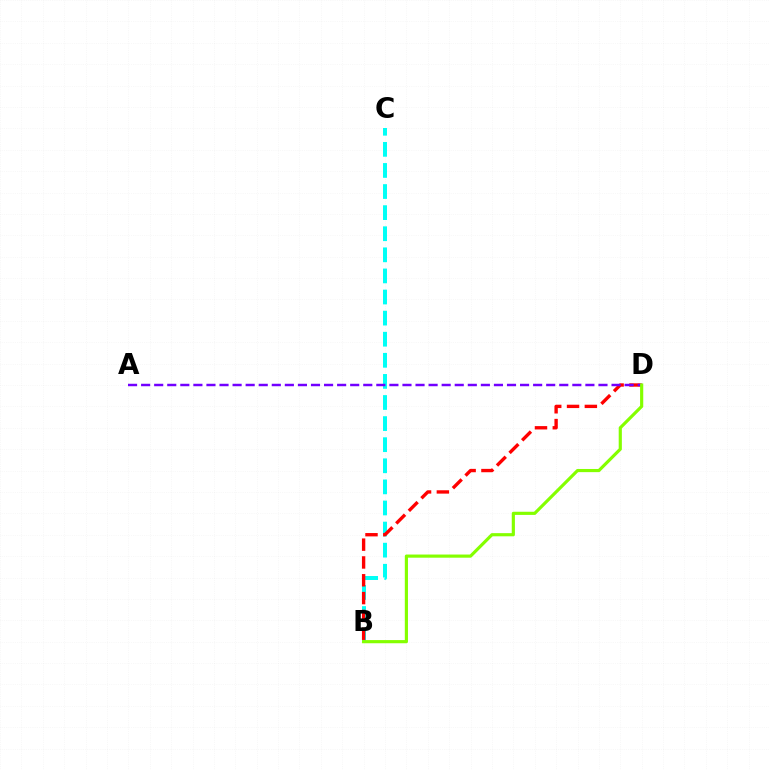{('B', 'C'): [{'color': '#00fff6', 'line_style': 'dashed', 'thickness': 2.87}], ('B', 'D'): [{'color': '#ff0000', 'line_style': 'dashed', 'thickness': 2.42}, {'color': '#84ff00', 'line_style': 'solid', 'thickness': 2.27}], ('A', 'D'): [{'color': '#7200ff', 'line_style': 'dashed', 'thickness': 1.78}]}